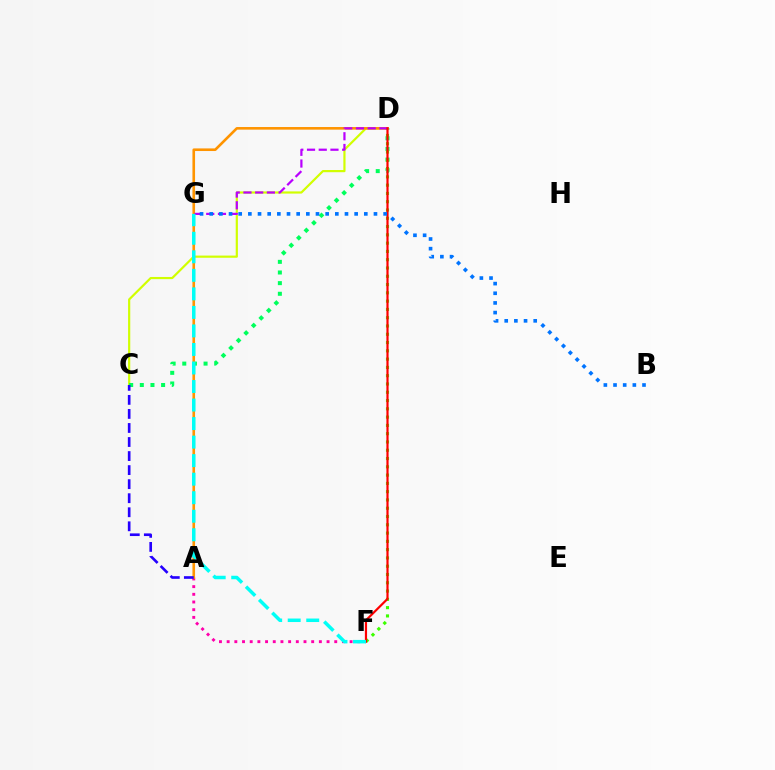{('A', 'F'): [{'color': '#ff00ac', 'line_style': 'dotted', 'thickness': 2.09}], ('C', 'D'): [{'color': '#d1ff00', 'line_style': 'solid', 'thickness': 1.58}, {'color': '#00ff5c', 'line_style': 'dotted', 'thickness': 2.89}], ('A', 'D'): [{'color': '#ff9400', 'line_style': 'solid', 'thickness': 1.88}], ('D', 'F'): [{'color': '#3dff00', 'line_style': 'dotted', 'thickness': 2.25}, {'color': '#ff0000', 'line_style': 'solid', 'thickness': 1.58}], ('D', 'G'): [{'color': '#b900ff', 'line_style': 'dashed', 'thickness': 1.59}], ('F', 'G'): [{'color': '#00fff6', 'line_style': 'dashed', 'thickness': 2.52}], ('B', 'G'): [{'color': '#0074ff', 'line_style': 'dotted', 'thickness': 2.63}], ('A', 'C'): [{'color': '#2500ff', 'line_style': 'dashed', 'thickness': 1.91}]}